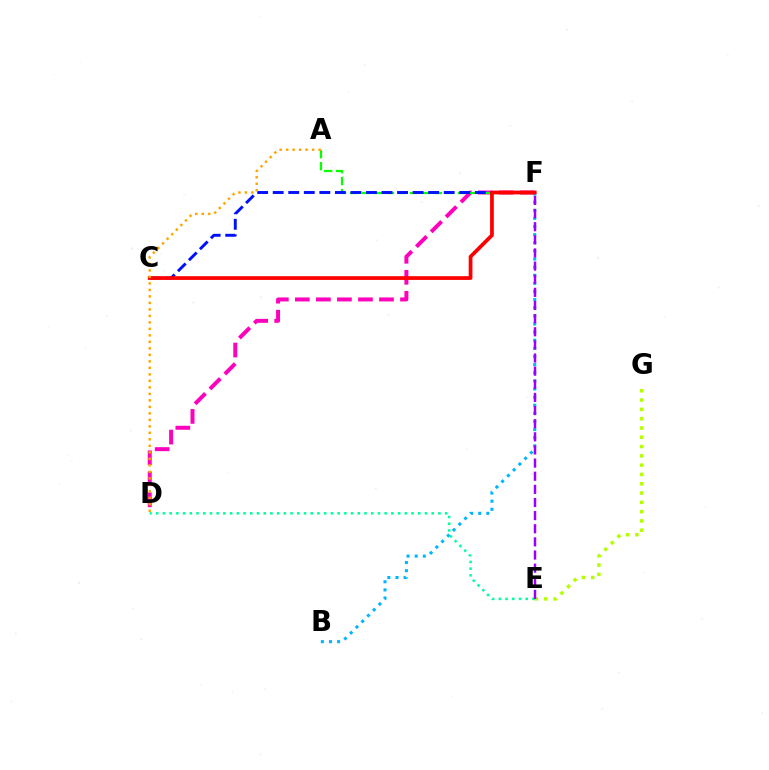{('E', 'G'): [{'color': '#b3ff00', 'line_style': 'dotted', 'thickness': 2.53}], ('D', 'F'): [{'color': '#ff00bd', 'line_style': 'dashed', 'thickness': 2.86}], ('A', 'F'): [{'color': '#08ff00', 'line_style': 'dashed', 'thickness': 1.63}], ('C', 'F'): [{'color': '#0010ff', 'line_style': 'dashed', 'thickness': 2.11}, {'color': '#ff0000', 'line_style': 'solid', 'thickness': 2.69}], ('B', 'F'): [{'color': '#00b5ff', 'line_style': 'dotted', 'thickness': 2.21}], ('A', 'D'): [{'color': '#ffa500', 'line_style': 'dotted', 'thickness': 1.77}], ('D', 'E'): [{'color': '#00ff9d', 'line_style': 'dotted', 'thickness': 1.83}], ('E', 'F'): [{'color': '#9b00ff', 'line_style': 'dashed', 'thickness': 1.78}]}